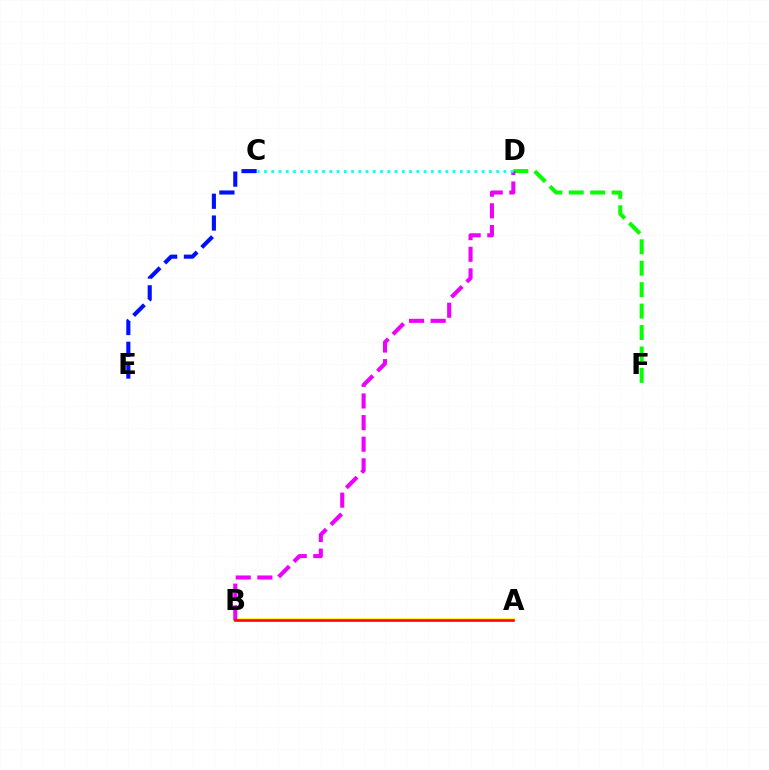{('A', 'B'): [{'color': '#fcf500', 'line_style': 'solid', 'thickness': 2.58}, {'color': '#ff0000', 'line_style': 'solid', 'thickness': 1.84}], ('D', 'F'): [{'color': '#08ff00', 'line_style': 'dashed', 'thickness': 2.91}], ('C', 'E'): [{'color': '#0010ff', 'line_style': 'dashed', 'thickness': 2.96}], ('B', 'D'): [{'color': '#ee00ff', 'line_style': 'dashed', 'thickness': 2.94}], ('C', 'D'): [{'color': '#00fff6', 'line_style': 'dotted', 'thickness': 1.97}]}